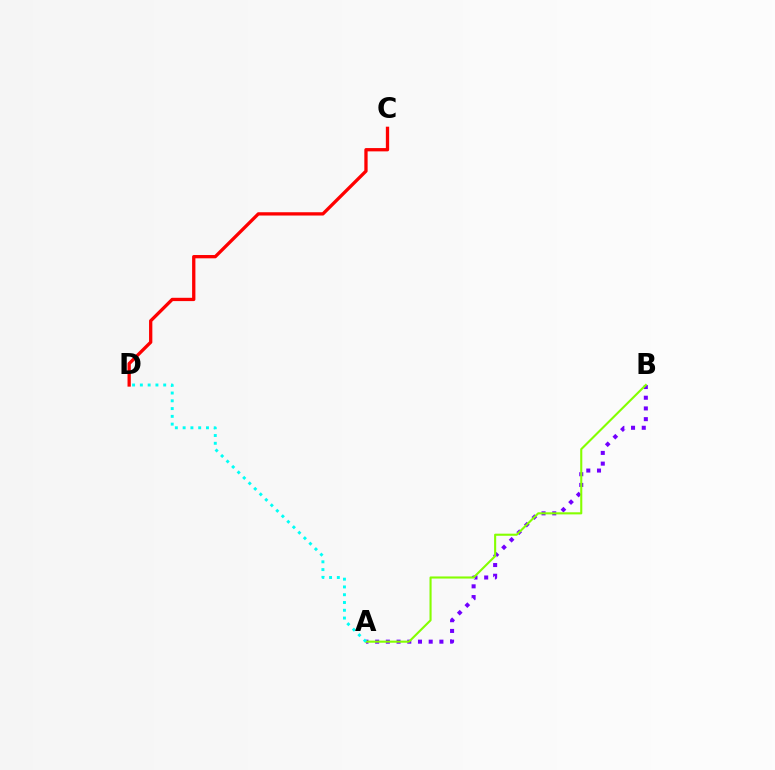{('A', 'B'): [{'color': '#7200ff', 'line_style': 'dotted', 'thickness': 2.91}, {'color': '#84ff00', 'line_style': 'solid', 'thickness': 1.51}], ('A', 'D'): [{'color': '#00fff6', 'line_style': 'dotted', 'thickness': 2.11}], ('C', 'D'): [{'color': '#ff0000', 'line_style': 'solid', 'thickness': 2.37}]}